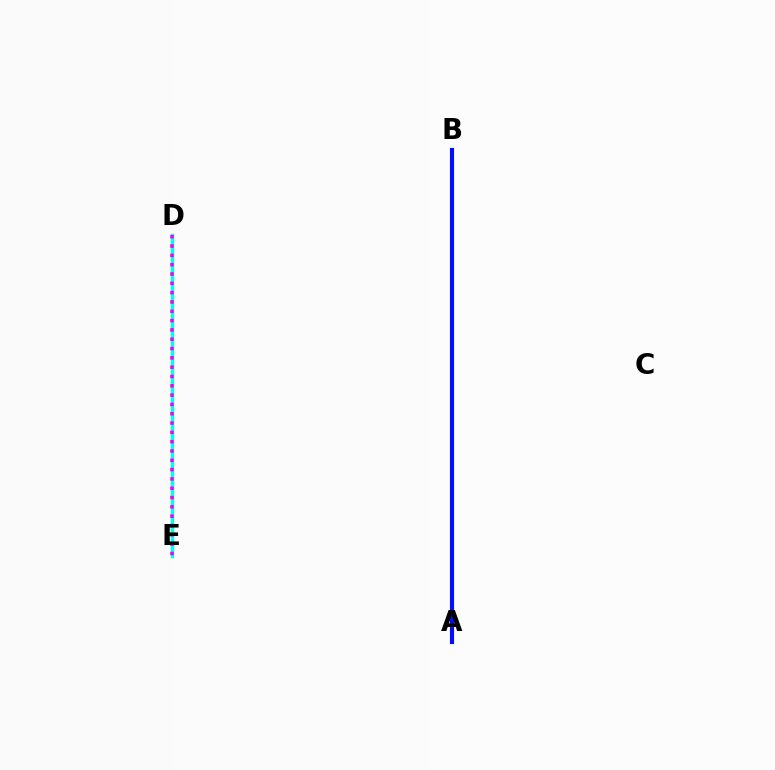{('D', 'E'): [{'color': '#08ff00', 'line_style': 'solid', 'thickness': 2.43}, {'color': '#00fff6', 'line_style': 'solid', 'thickness': 2.1}, {'color': '#ee00ff', 'line_style': 'dotted', 'thickness': 2.53}], ('A', 'B'): [{'color': '#fcf500', 'line_style': 'dashed', 'thickness': 2.58}, {'color': '#ff0000', 'line_style': 'solid', 'thickness': 1.7}, {'color': '#0010ff', 'line_style': 'solid', 'thickness': 2.97}]}